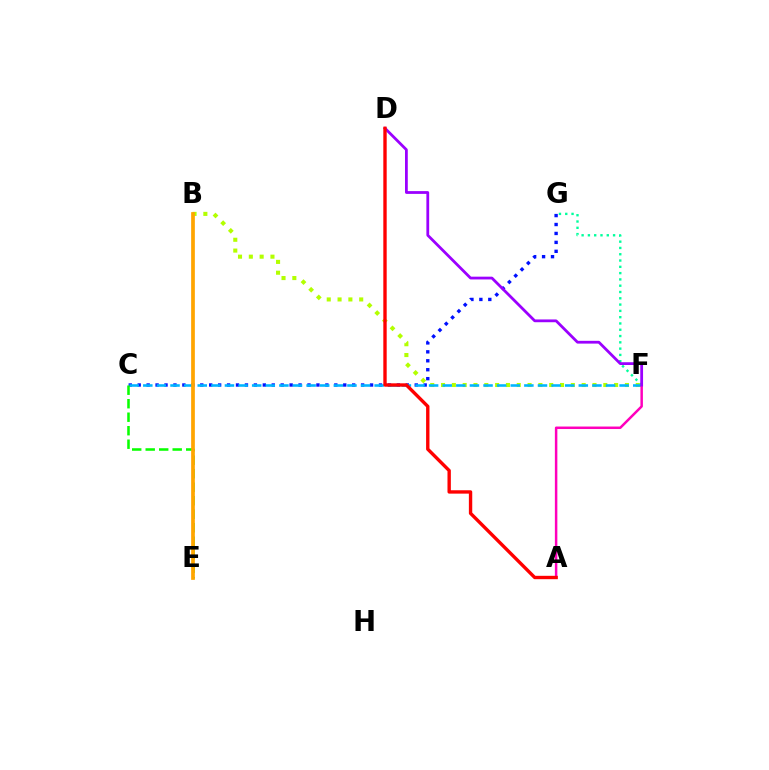{('B', 'F'): [{'color': '#b3ff00', 'line_style': 'dotted', 'thickness': 2.94}], ('C', 'G'): [{'color': '#0010ff', 'line_style': 'dotted', 'thickness': 2.43}], ('C', 'F'): [{'color': '#00b5ff', 'line_style': 'dashed', 'thickness': 1.85}], ('A', 'F'): [{'color': '#ff00bd', 'line_style': 'solid', 'thickness': 1.79}], ('F', 'G'): [{'color': '#00ff9d', 'line_style': 'dotted', 'thickness': 1.71}], ('D', 'F'): [{'color': '#9b00ff', 'line_style': 'solid', 'thickness': 2.0}], ('A', 'D'): [{'color': '#ff0000', 'line_style': 'solid', 'thickness': 2.43}], ('C', 'E'): [{'color': '#08ff00', 'line_style': 'dashed', 'thickness': 1.83}], ('B', 'E'): [{'color': '#ffa500', 'line_style': 'solid', 'thickness': 2.67}]}